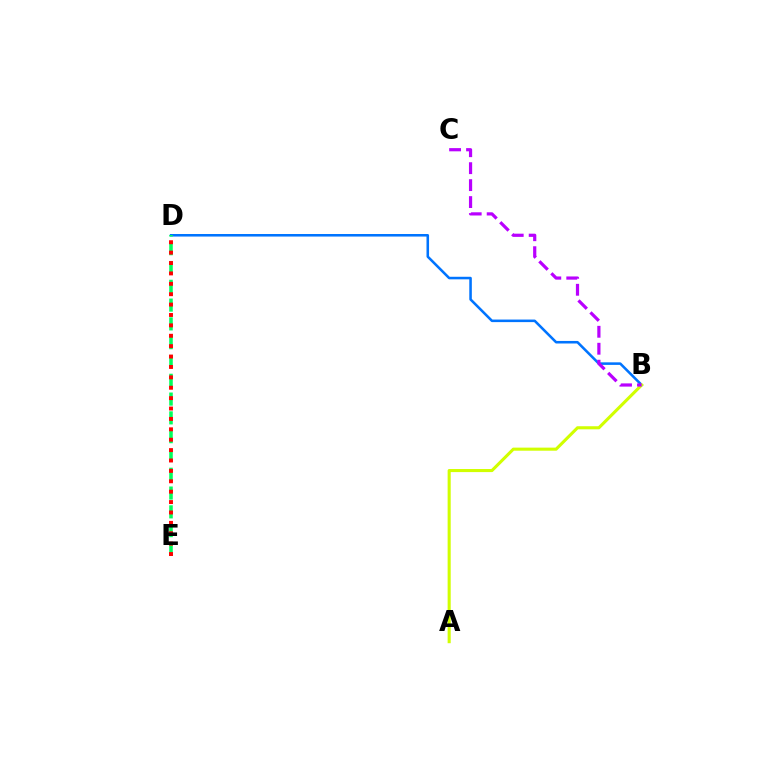{('B', 'D'): [{'color': '#0074ff', 'line_style': 'solid', 'thickness': 1.84}], ('D', 'E'): [{'color': '#00ff5c', 'line_style': 'dashed', 'thickness': 2.55}, {'color': '#ff0000', 'line_style': 'dotted', 'thickness': 2.82}], ('A', 'B'): [{'color': '#d1ff00', 'line_style': 'solid', 'thickness': 2.22}], ('B', 'C'): [{'color': '#b900ff', 'line_style': 'dashed', 'thickness': 2.3}]}